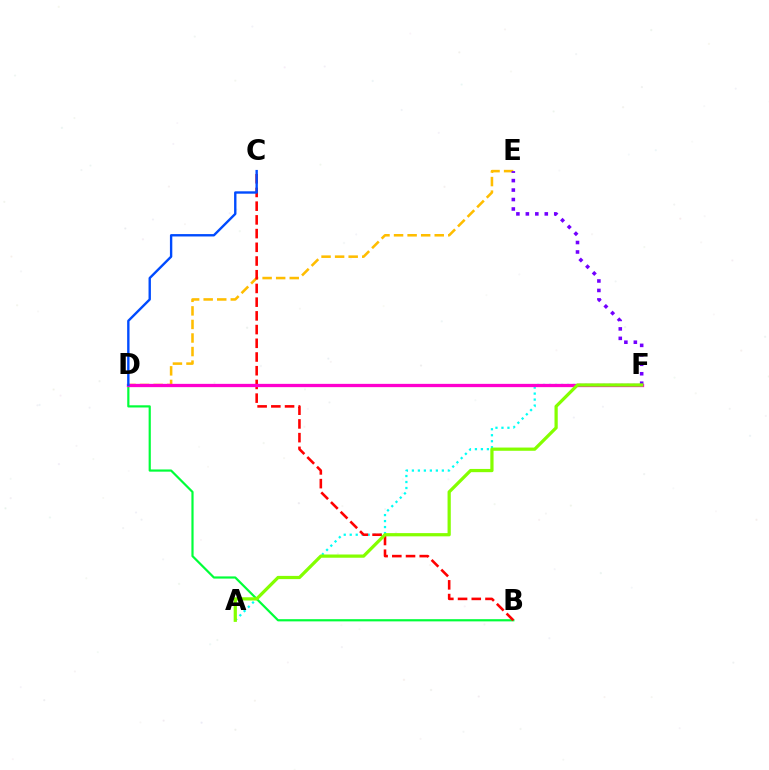{('B', 'D'): [{'color': '#00ff39', 'line_style': 'solid', 'thickness': 1.58}], ('D', 'E'): [{'color': '#ffbd00', 'line_style': 'dashed', 'thickness': 1.84}], ('E', 'F'): [{'color': '#7200ff', 'line_style': 'dotted', 'thickness': 2.57}], ('A', 'F'): [{'color': '#00fff6', 'line_style': 'dotted', 'thickness': 1.63}, {'color': '#84ff00', 'line_style': 'solid', 'thickness': 2.32}], ('B', 'C'): [{'color': '#ff0000', 'line_style': 'dashed', 'thickness': 1.86}], ('D', 'F'): [{'color': '#ff00cf', 'line_style': 'solid', 'thickness': 2.37}], ('C', 'D'): [{'color': '#004bff', 'line_style': 'solid', 'thickness': 1.71}]}